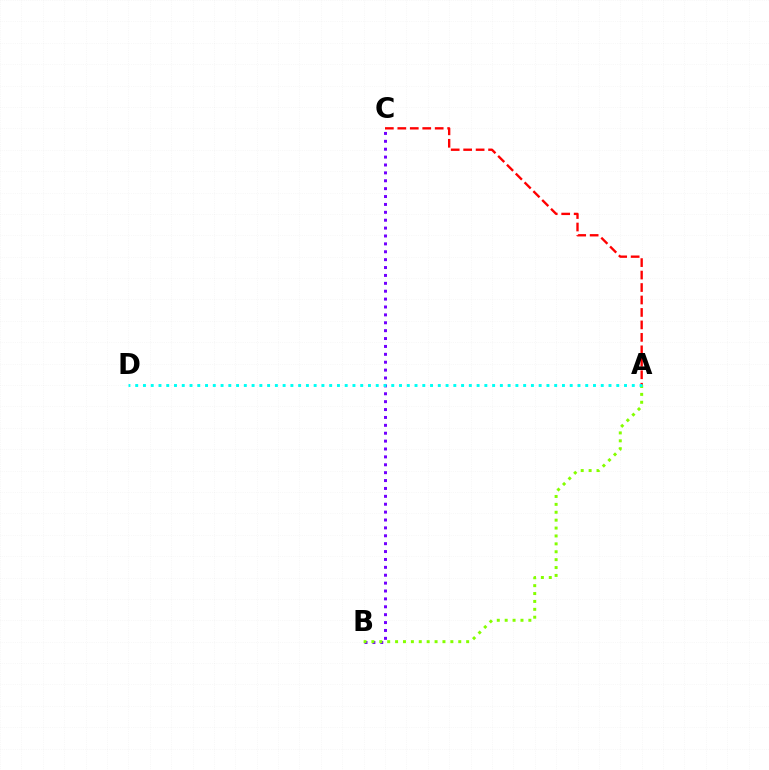{('B', 'C'): [{'color': '#7200ff', 'line_style': 'dotted', 'thickness': 2.14}], ('A', 'C'): [{'color': '#ff0000', 'line_style': 'dashed', 'thickness': 1.69}], ('A', 'B'): [{'color': '#84ff00', 'line_style': 'dotted', 'thickness': 2.15}], ('A', 'D'): [{'color': '#00fff6', 'line_style': 'dotted', 'thickness': 2.11}]}